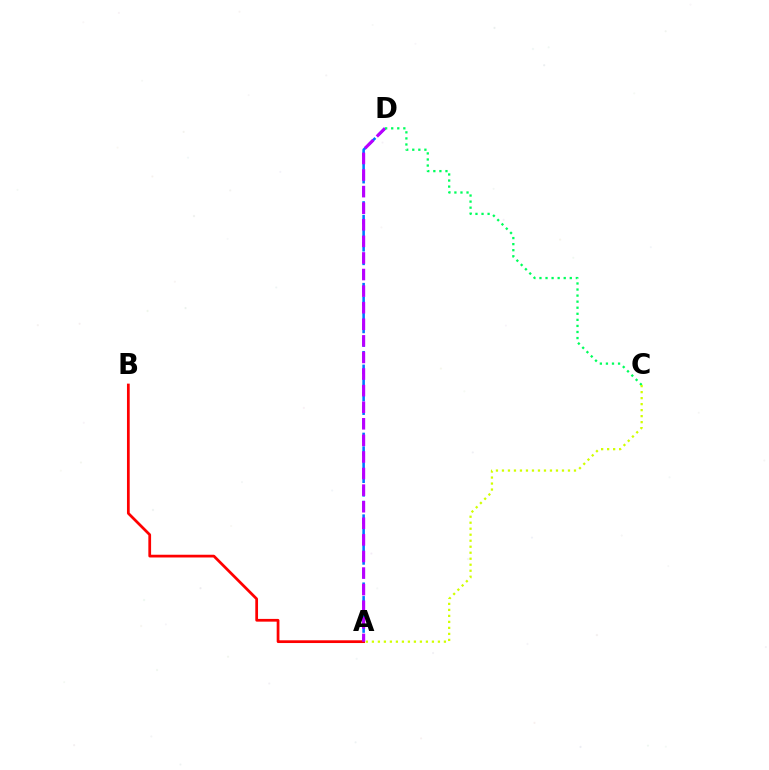{('A', 'D'): [{'color': '#0074ff', 'line_style': 'dashed', 'thickness': 1.85}, {'color': '#b900ff', 'line_style': 'dashed', 'thickness': 2.25}], ('A', 'B'): [{'color': '#ff0000', 'line_style': 'solid', 'thickness': 1.97}], ('C', 'D'): [{'color': '#00ff5c', 'line_style': 'dotted', 'thickness': 1.65}], ('A', 'C'): [{'color': '#d1ff00', 'line_style': 'dotted', 'thickness': 1.63}]}